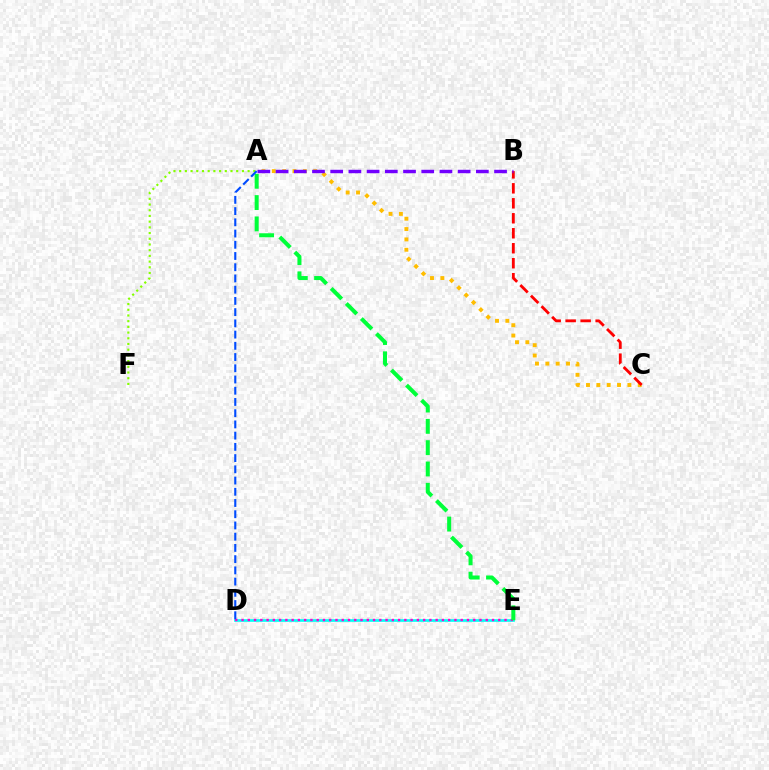{('A', 'C'): [{'color': '#ffbd00', 'line_style': 'dotted', 'thickness': 2.81}], ('D', 'E'): [{'color': '#00fff6', 'line_style': 'solid', 'thickness': 1.92}, {'color': '#ff00cf', 'line_style': 'dotted', 'thickness': 1.7}], ('A', 'F'): [{'color': '#84ff00', 'line_style': 'dotted', 'thickness': 1.55}], ('A', 'E'): [{'color': '#00ff39', 'line_style': 'dashed', 'thickness': 2.9}], ('B', 'C'): [{'color': '#ff0000', 'line_style': 'dashed', 'thickness': 2.04}], ('A', 'B'): [{'color': '#7200ff', 'line_style': 'dashed', 'thickness': 2.47}], ('A', 'D'): [{'color': '#004bff', 'line_style': 'dashed', 'thickness': 1.53}]}